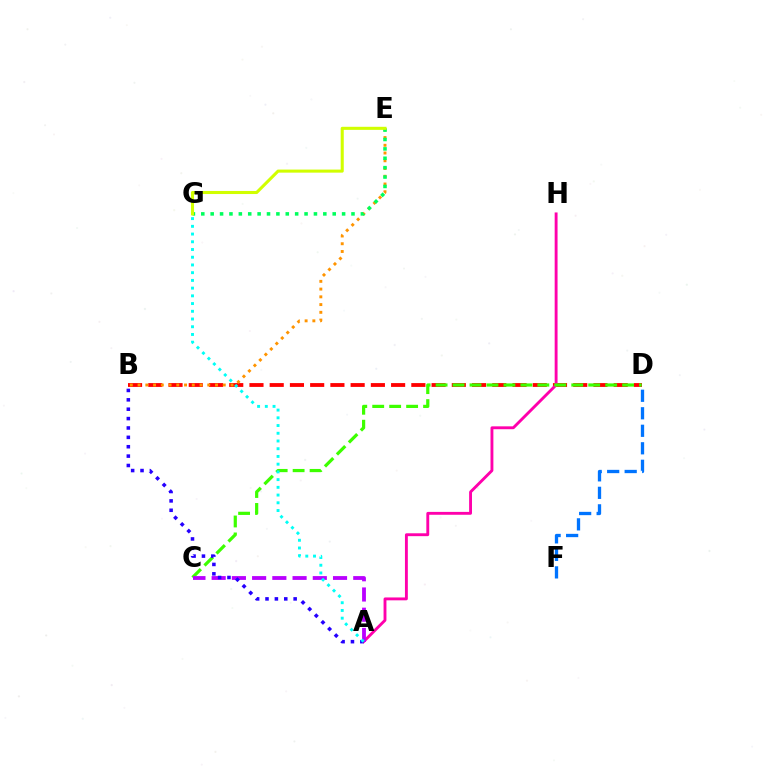{('B', 'D'): [{'color': '#ff0000', 'line_style': 'dashed', 'thickness': 2.75}], ('A', 'H'): [{'color': '#ff00ac', 'line_style': 'solid', 'thickness': 2.07}], ('C', 'D'): [{'color': '#3dff00', 'line_style': 'dashed', 'thickness': 2.3}], ('D', 'F'): [{'color': '#0074ff', 'line_style': 'dashed', 'thickness': 2.38}], ('A', 'C'): [{'color': '#b900ff', 'line_style': 'dashed', 'thickness': 2.75}], ('B', 'E'): [{'color': '#ff9400', 'line_style': 'dotted', 'thickness': 2.1}], ('E', 'G'): [{'color': '#00ff5c', 'line_style': 'dotted', 'thickness': 2.55}, {'color': '#d1ff00', 'line_style': 'solid', 'thickness': 2.21}], ('A', 'B'): [{'color': '#2500ff', 'line_style': 'dotted', 'thickness': 2.55}], ('A', 'G'): [{'color': '#00fff6', 'line_style': 'dotted', 'thickness': 2.1}]}